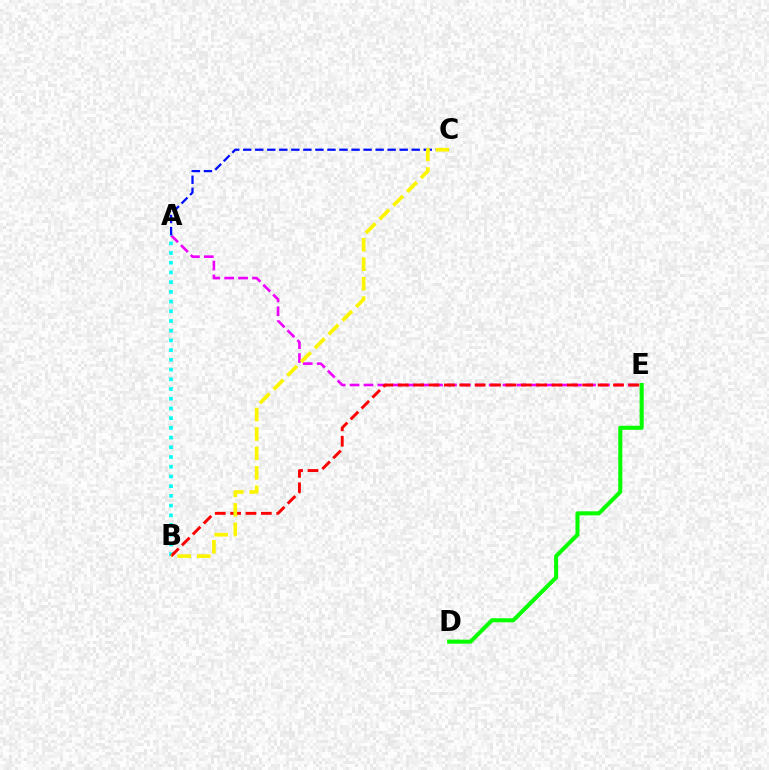{('D', 'E'): [{'color': '#08ff00', 'line_style': 'solid', 'thickness': 2.92}], ('A', 'E'): [{'color': '#ee00ff', 'line_style': 'dashed', 'thickness': 1.89}], ('A', 'C'): [{'color': '#0010ff', 'line_style': 'dashed', 'thickness': 1.64}], ('A', 'B'): [{'color': '#00fff6', 'line_style': 'dotted', 'thickness': 2.64}], ('B', 'E'): [{'color': '#ff0000', 'line_style': 'dashed', 'thickness': 2.09}], ('B', 'C'): [{'color': '#fcf500', 'line_style': 'dashed', 'thickness': 2.64}]}